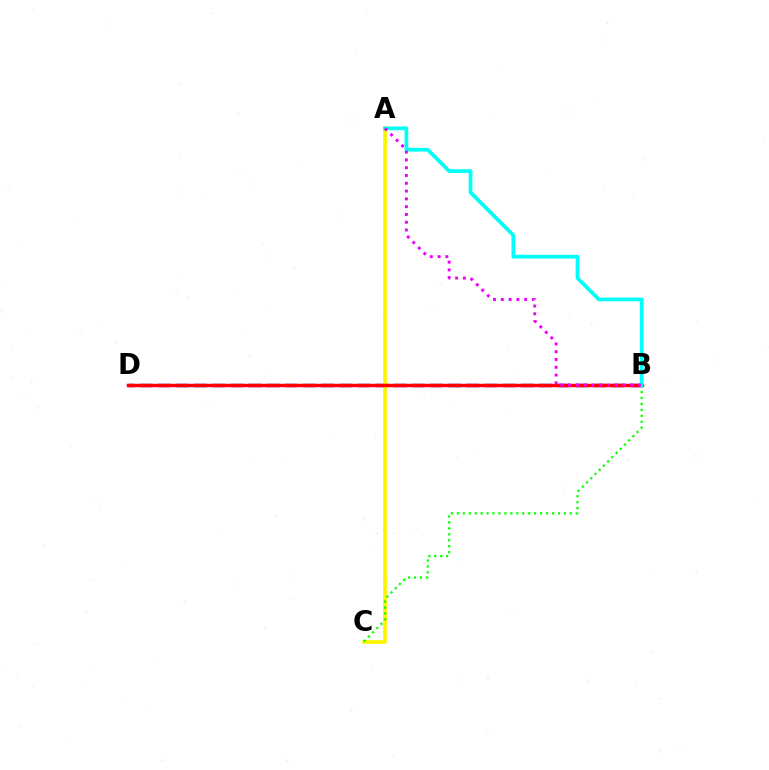{('B', 'D'): [{'color': '#0010ff', 'line_style': 'dashed', 'thickness': 2.47}, {'color': '#ff0000', 'line_style': 'solid', 'thickness': 2.49}], ('A', 'C'): [{'color': '#fcf500', 'line_style': 'solid', 'thickness': 2.66}], ('B', 'C'): [{'color': '#08ff00', 'line_style': 'dotted', 'thickness': 1.61}], ('A', 'B'): [{'color': '#00fff6', 'line_style': 'solid', 'thickness': 2.68}, {'color': '#ee00ff', 'line_style': 'dotted', 'thickness': 2.12}]}